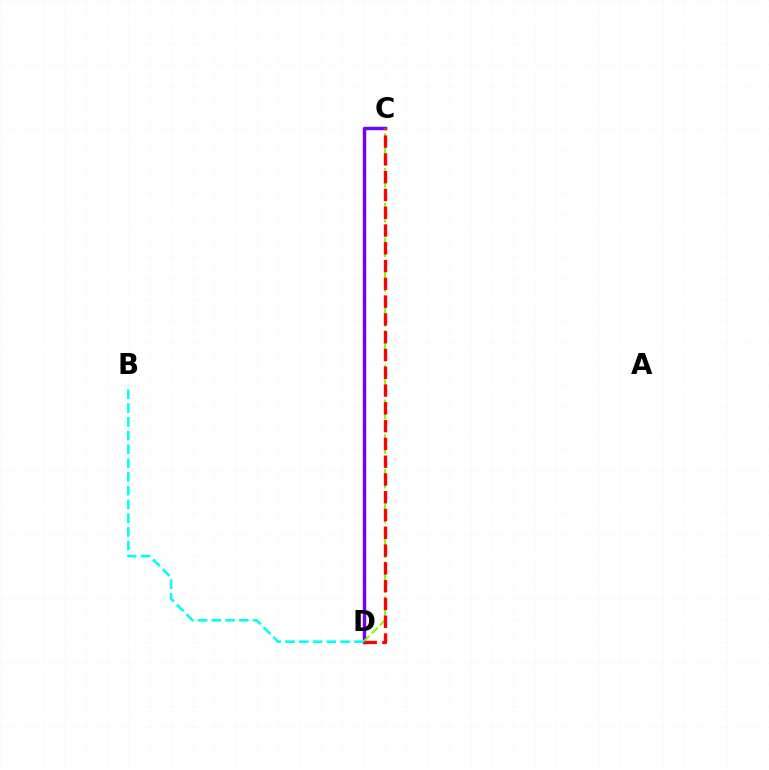{('C', 'D'): [{'color': '#7200ff', 'line_style': 'solid', 'thickness': 2.46}, {'color': '#84ff00', 'line_style': 'dashed', 'thickness': 1.57}, {'color': '#ff0000', 'line_style': 'dashed', 'thickness': 2.42}], ('B', 'D'): [{'color': '#00fff6', 'line_style': 'dashed', 'thickness': 1.87}]}